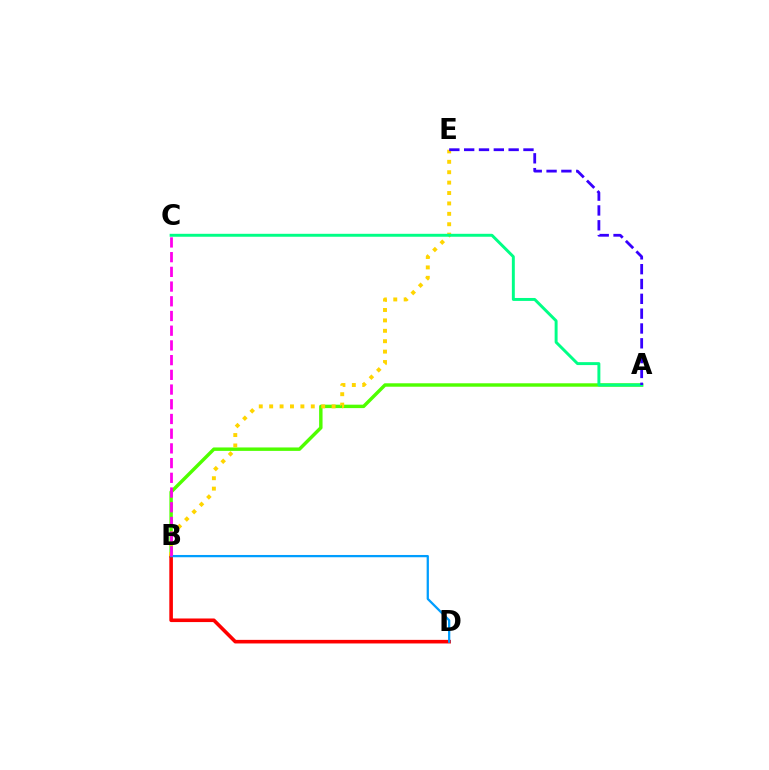{('A', 'B'): [{'color': '#4fff00', 'line_style': 'solid', 'thickness': 2.47}], ('B', 'D'): [{'color': '#ff0000', 'line_style': 'solid', 'thickness': 2.59}, {'color': '#009eff', 'line_style': 'solid', 'thickness': 1.63}], ('B', 'E'): [{'color': '#ffd500', 'line_style': 'dotted', 'thickness': 2.83}], ('A', 'C'): [{'color': '#00ff86', 'line_style': 'solid', 'thickness': 2.12}], ('B', 'C'): [{'color': '#ff00ed', 'line_style': 'dashed', 'thickness': 2.0}], ('A', 'E'): [{'color': '#3700ff', 'line_style': 'dashed', 'thickness': 2.01}]}